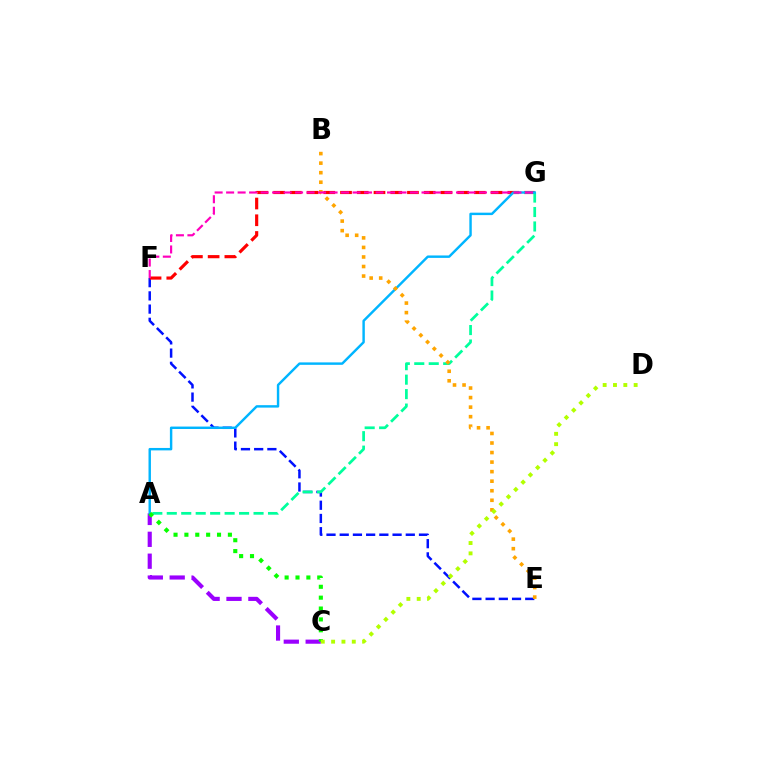{('A', 'C'): [{'color': '#9b00ff', 'line_style': 'dashed', 'thickness': 2.97}, {'color': '#08ff00', 'line_style': 'dotted', 'thickness': 2.95}], ('E', 'F'): [{'color': '#0010ff', 'line_style': 'dashed', 'thickness': 1.8}], ('F', 'G'): [{'color': '#ff0000', 'line_style': 'dashed', 'thickness': 2.27}, {'color': '#ff00bd', 'line_style': 'dashed', 'thickness': 1.56}], ('A', 'G'): [{'color': '#00ff9d', 'line_style': 'dashed', 'thickness': 1.96}, {'color': '#00b5ff', 'line_style': 'solid', 'thickness': 1.75}], ('B', 'E'): [{'color': '#ffa500', 'line_style': 'dotted', 'thickness': 2.59}], ('C', 'D'): [{'color': '#b3ff00', 'line_style': 'dotted', 'thickness': 2.81}]}